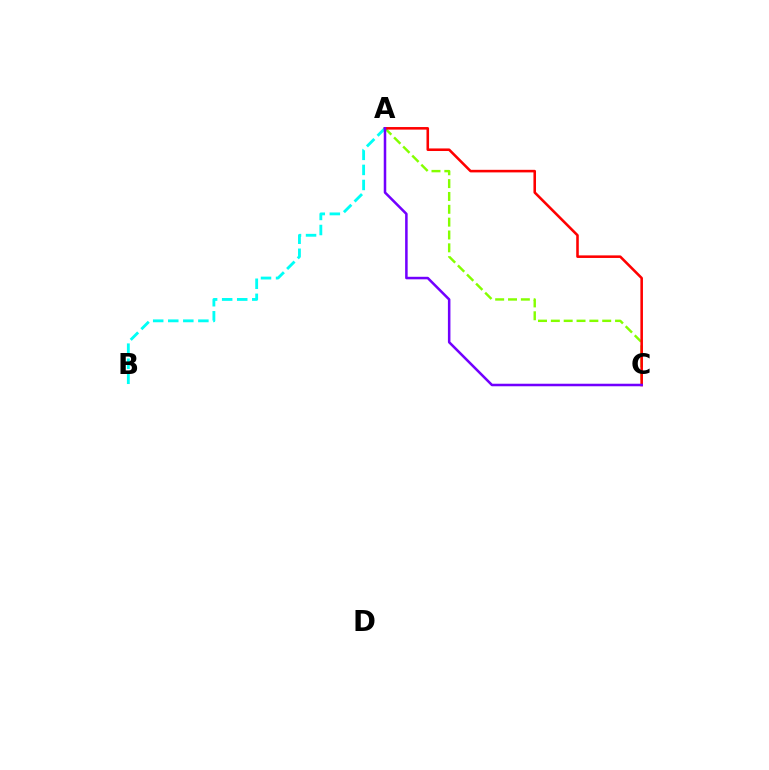{('A', 'C'): [{'color': '#84ff00', 'line_style': 'dashed', 'thickness': 1.74}, {'color': '#ff0000', 'line_style': 'solid', 'thickness': 1.85}, {'color': '#7200ff', 'line_style': 'solid', 'thickness': 1.82}], ('A', 'B'): [{'color': '#00fff6', 'line_style': 'dashed', 'thickness': 2.05}]}